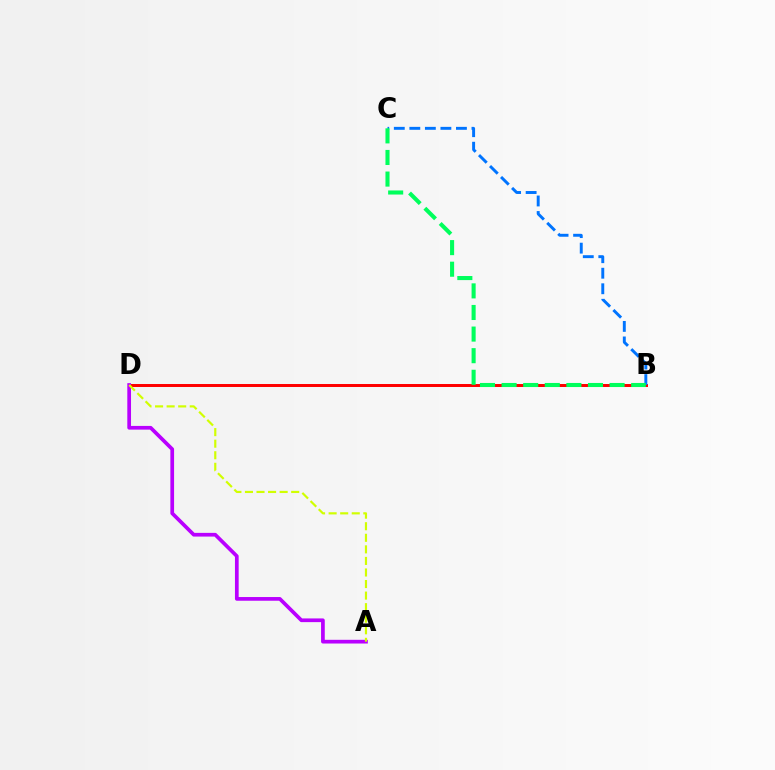{('B', 'D'): [{'color': '#ff0000', 'line_style': 'solid', 'thickness': 2.14}], ('A', 'D'): [{'color': '#b900ff', 'line_style': 'solid', 'thickness': 2.67}, {'color': '#d1ff00', 'line_style': 'dashed', 'thickness': 1.57}], ('B', 'C'): [{'color': '#0074ff', 'line_style': 'dashed', 'thickness': 2.11}, {'color': '#00ff5c', 'line_style': 'dashed', 'thickness': 2.93}]}